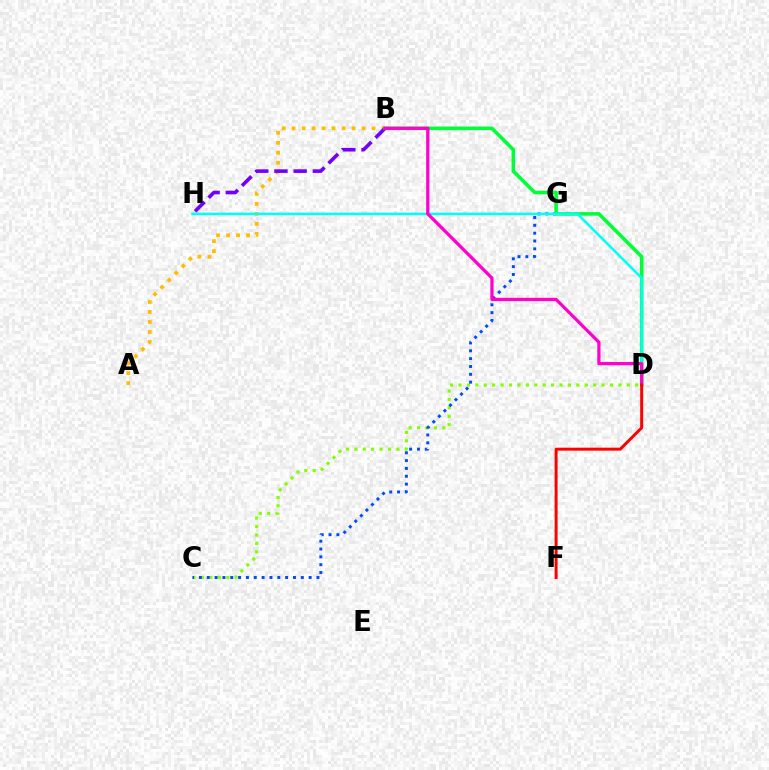{('C', 'D'): [{'color': '#84ff00', 'line_style': 'dotted', 'thickness': 2.29}], ('A', 'B'): [{'color': '#ffbd00', 'line_style': 'dotted', 'thickness': 2.72}], ('C', 'G'): [{'color': '#004bff', 'line_style': 'dotted', 'thickness': 2.13}], ('B', 'H'): [{'color': '#7200ff', 'line_style': 'dashed', 'thickness': 2.6}], ('B', 'D'): [{'color': '#00ff39', 'line_style': 'solid', 'thickness': 2.58}, {'color': '#ff00cf', 'line_style': 'solid', 'thickness': 2.33}], ('D', 'H'): [{'color': '#00fff6', 'line_style': 'solid', 'thickness': 1.83}], ('D', 'F'): [{'color': '#ff0000', 'line_style': 'solid', 'thickness': 2.13}]}